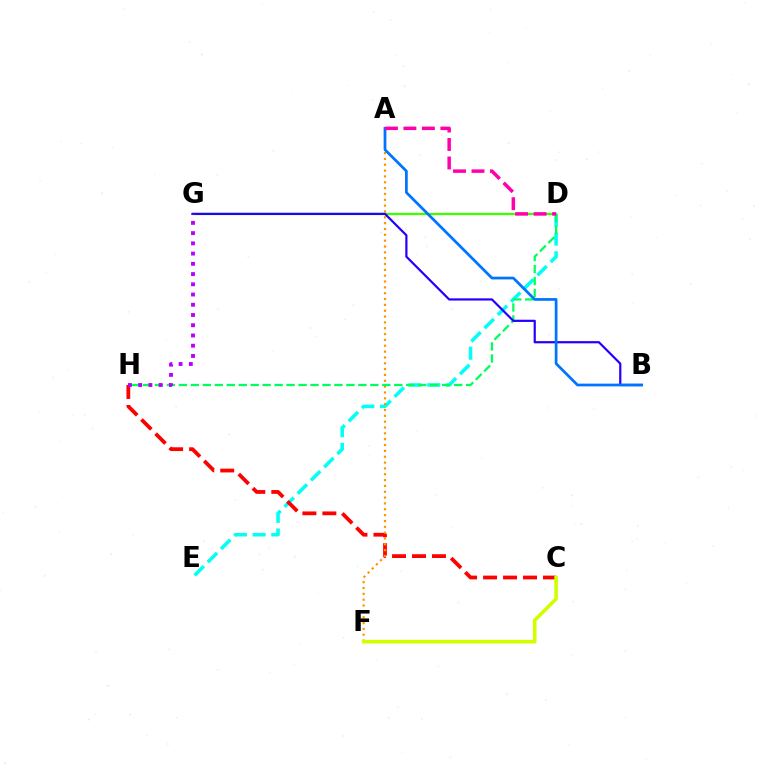{('D', 'E'): [{'color': '#00fff6', 'line_style': 'dashed', 'thickness': 2.54}], ('C', 'H'): [{'color': '#ff0000', 'line_style': 'dashed', 'thickness': 2.71}], ('A', 'F'): [{'color': '#ff9400', 'line_style': 'dotted', 'thickness': 1.59}], ('D', 'H'): [{'color': '#00ff5c', 'line_style': 'dashed', 'thickness': 1.63}], ('D', 'G'): [{'color': '#3dff00', 'line_style': 'solid', 'thickness': 1.64}], ('B', 'G'): [{'color': '#2500ff', 'line_style': 'solid', 'thickness': 1.59}], ('A', 'B'): [{'color': '#0074ff', 'line_style': 'solid', 'thickness': 1.96}], ('A', 'D'): [{'color': '#ff00ac', 'line_style': 'dashed', 'thickness': 2.51}], ('C', 'F'): [{'color': '#d1ff00', 'line_style': 'solid', 'thickness': 2.59}], ('G', 'H'): [{'color': '#b900ff', 'line_style': 'dotted', 'thickness': 2.78}]}